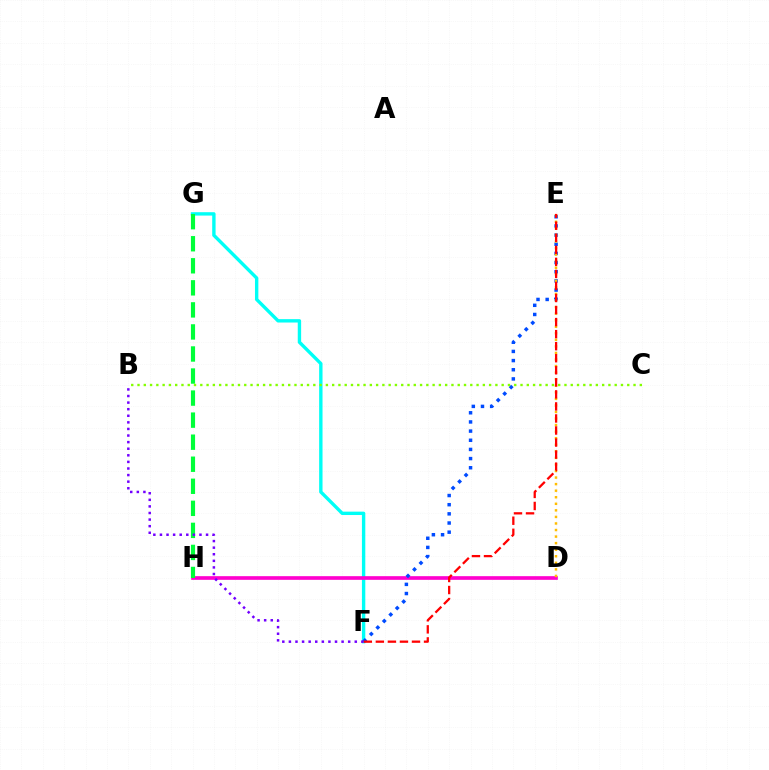{('F', 'G'): [{'color': '#00fff6', 'line_style': 'solid', 'thickness': 2.43}], ('D', 'H'): [{'color': '#ff00cf', 'line_style': 'solid', 'thickness': 2.64}], ('E', 'F'): [{'color': '#004bff', 'line_style': 'dotted', 'thickness': 2.49}, {'color': '#ff0000', 'line_style': 'dashed', 'thickness': 1.64}], ('D', 'E'): [{'color': '#ffbd00', 'line_style': 'dotted', 'thickness': 1.78}], ('G', 'H'): [{'color': '#00ff39', 'line_style': 'dashed', 'thickness': 3.0}], ('B', 'C'): [{'color': '#84ff00', 'line_style': 'dotted', 'thickness': 1.71}], ('B', 'F'): [{'color': '#7200ff', 'line_style': 'dotted', 'thickness': 1.79}]}